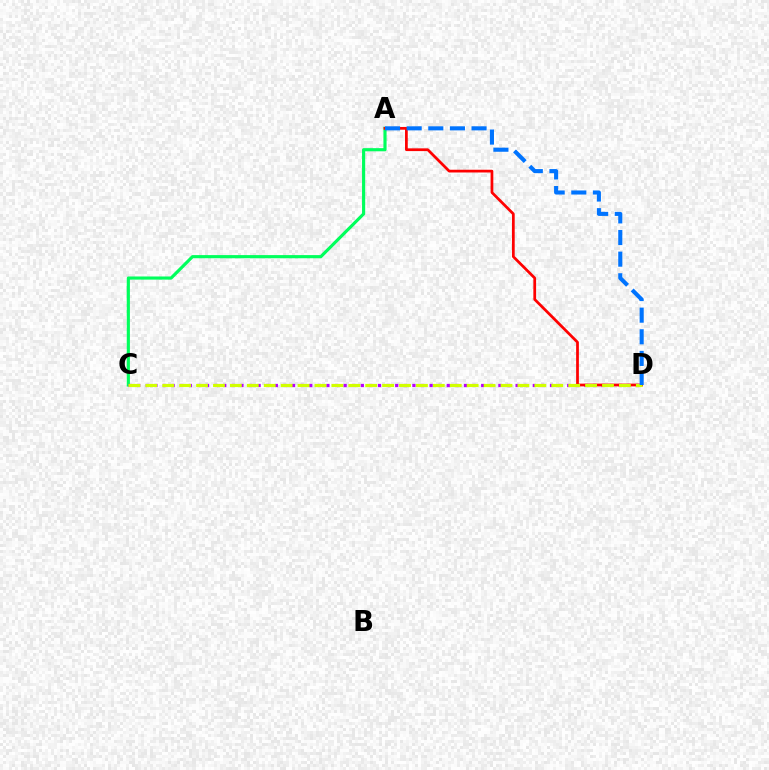{('A', 'C'): [{'color': '#00ff5c', 'line_style': 'solid', 'thickness': 2.27}], ('C', 'D'): [{'color': '#b900ff', 'line_style': 'dotted', 'thickness': 2.34}, {'color': '#d1ff00', 'line_style': 'dashed', 'thickness': 2.3}], ('A', 'D'): [{'color': '#ff0000', 'line_style': 'solid', 'thickness': 1.97}, {'color': '#0074ff', 'line_style': 'dashed', 'thickness': 2.94}]}